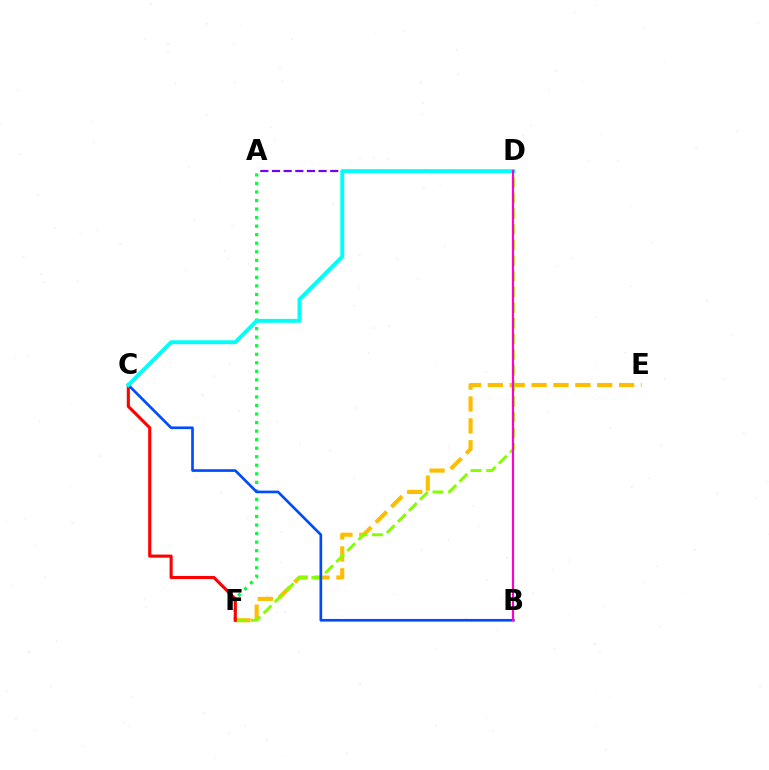{('E', 'F'): [{'color': '#ffbd00', 'line_style': 'dashed', 'thickness': 2.97}], ('D', 'F'): [{'color': '#84ff00', 'line_style': 'dashed', 'thickness': 2.13}], ('A', 'F'): [{'color': '#00ff39', 'line_style': 'dotted', 'thickness': 2.32}], ('C', 'F'): [{'color': '#ff0000', 'line_style': 'solid', 'thickness': 2.23}], ('B', 'C'): [{'color': '#004bff', 'line_style': 'solid', 'thickness': 1.92}], ('A', 'D'): [{'color': '#7200ff', 'line_style': 'dashed', 'thickness': 1.58}], ('C', 'D'): [{'color': '#00fff6', 'line_style': 'solid', 'thickness': 2.8}], ('B', 'D'): [{'color': '#ff00cf', 'line_style': 'solid', 'thickness': 1.55}]}